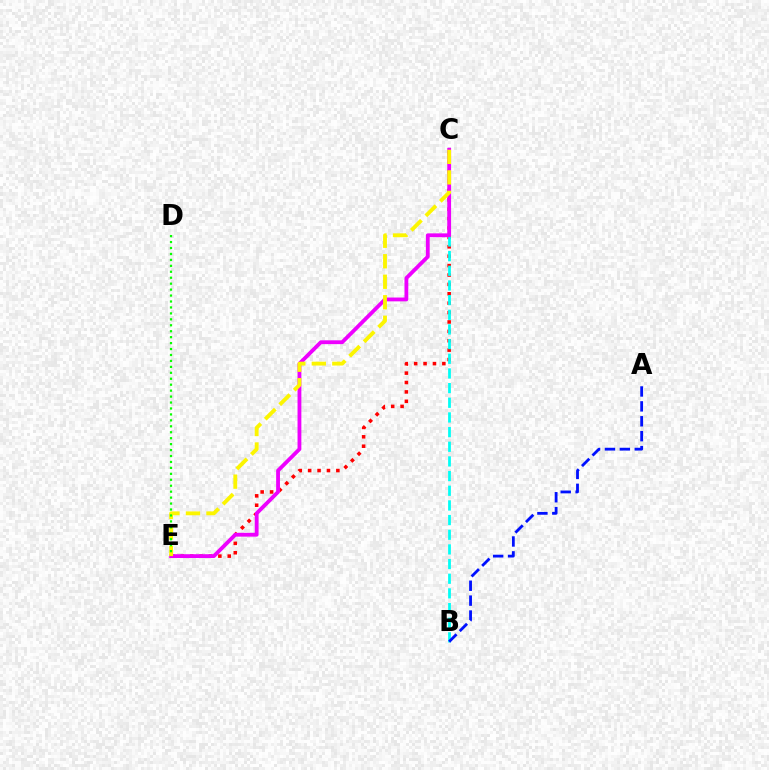{('C', 'E'): [{'color': '#ff0000', 'line_style': 'dotted', 'thickness': 2.55}, {'color': '#ee00ff', 'line_style': 'solid', 'thickness': 2.75}, {'color': '#fcf500', 'line_style': 'dashed', 'thickness': 2.78}], ('B', 'C'): [{'color': '#00fff6', 'line_style': 'dashed', 'thickness': 1.99}], ('D', 'E'): [{'color': '#08ff00', 'line_style': 'dotted', 'thickness': 1.61}], ('A', 'B'): [{'color': '#0010ff', 'line_style': 'dashed', 'thickness': 2.02}]}